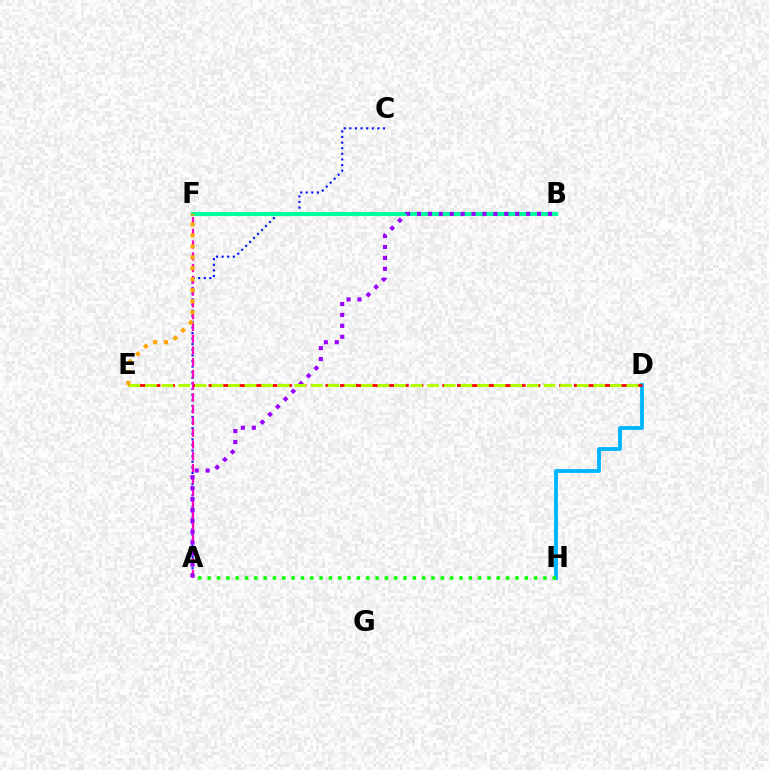{('A', 'C'): [{'color': '#0010ff', 'line_style': 'dotted', 'thickness': 1.52}], ('A', 'F'): [{'color': '#ff00bd', 'line_style': 'dashed', 'thickness': 1.6}], ('D', 'H'): [{'color': '#00b5ff', 'line_style': 'solid', 'thickness': 2.75}], ('D', 'E'): [{'color': '#ff0000', 'line_style': 'dashed', 'thickness': 1.98}, {'color': '#b3ff00', 'line_style': 'dashed', 'thickness': 2.26}], ('A', 'H'): [{'color': '#08ff00', 'line_style': 'dotted', 'thickness': 2.53}], ('B', 'F'): [{'color': '#00ff9d', 'line_style': 'solid', 'thickness': 2.98}], ('A', 'B'): [{'color': '#9b00ff', 'line_style': 'dotted', 'thickness': 2.96}], ('E', 'F'): [{'color': '#ffa500', 'line_style': 'dotted', 'thickness': 2.98}]}